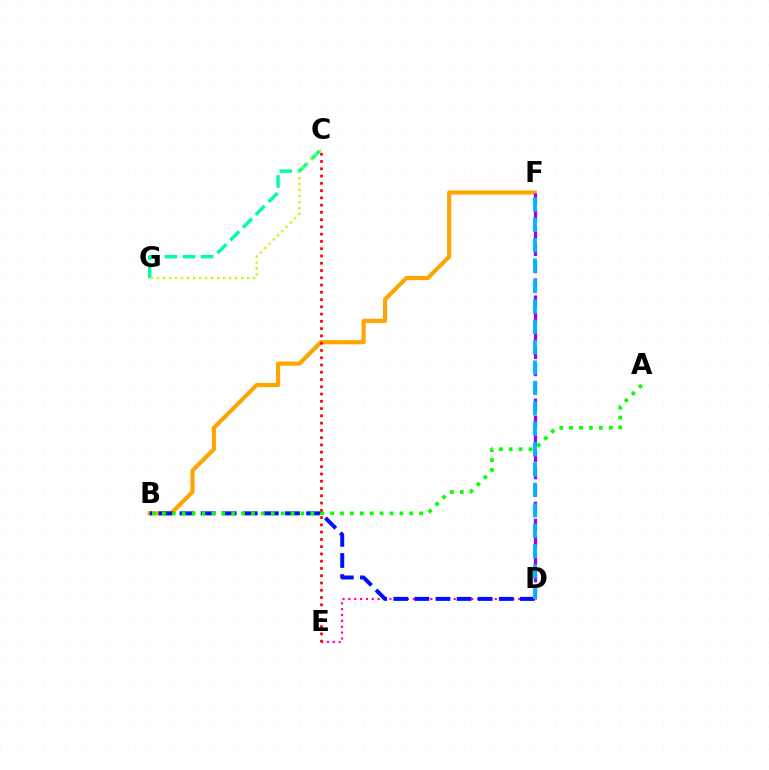{('B', 'F'): [{'color': '#ffa500', 'line_style': 'solid', 'thickness': 2.99}], ('C', 'G'): [{'color': '#00ff9d', 'line_style': 'dashed', 'thickness': 2.46}, {'color': '#b3ff00', 'line_style': 'dotted', 'thickness': 1.63}], ('D', 'E'): [{'color': '#ff00bd', 'line_style': 'dotted', 'thickness': 1.59}], ('B', 'D'): [{'color': '#0010ff', 'line_style': 'dashed', 'thickness': 2.87}], ('A', 'B'): [{'color': '#08ff00', 'line_style': 'dotted', 'thickness': 2.69}], ('D', 'F'): [{'color': '#9b00ff', 'line_style': 'dashed', 'thickness': 2.33}, {'color': '#00b5ff', 'line_style': 'dashed', 'thickness': 2.77}], ('C', 'E'): [{'color': '#ff0000', 'line_style': 'dotted', 'thickness': 1.97}]}